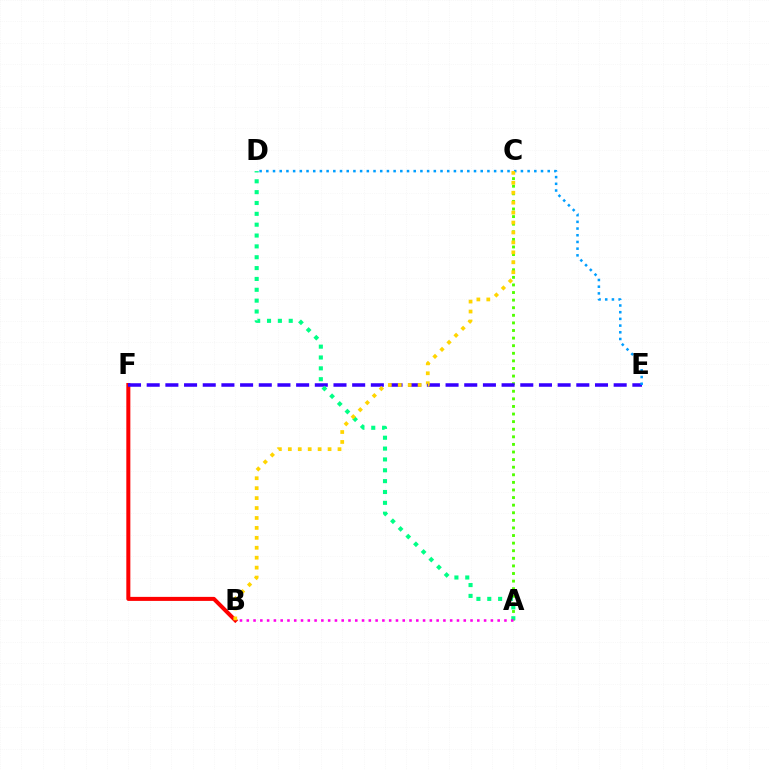{('B', 'F'): [{'color': '#ff0000', 'line_style': 'solid', 'thickness': 2.9}], ('A', 'C'): [{'color': '#4fff00', 'line_style': 'dotted', 'thickness': 2.06}], ('E', 'F'): [{'color': '#3700ff', 'line_style': 'dashed', 'thickness': 2.54}], ('A', 'D'): [{'color': '#00ff86', 'line_style': 'dotted', 'thickness': 2.95}], ('D', 'E'): [{'color': '#009eff', 'line_style': 'dotted', 'thickness': 1.82}], ('A', 'B'): [{'color': '#ff00ed', 'line_style': 'dotted', 'thickness': 1.84}], ('B', 'C'): [{'color': '#ffd500', 'line_style': 'dotted', 'thickness': 2.7}]}